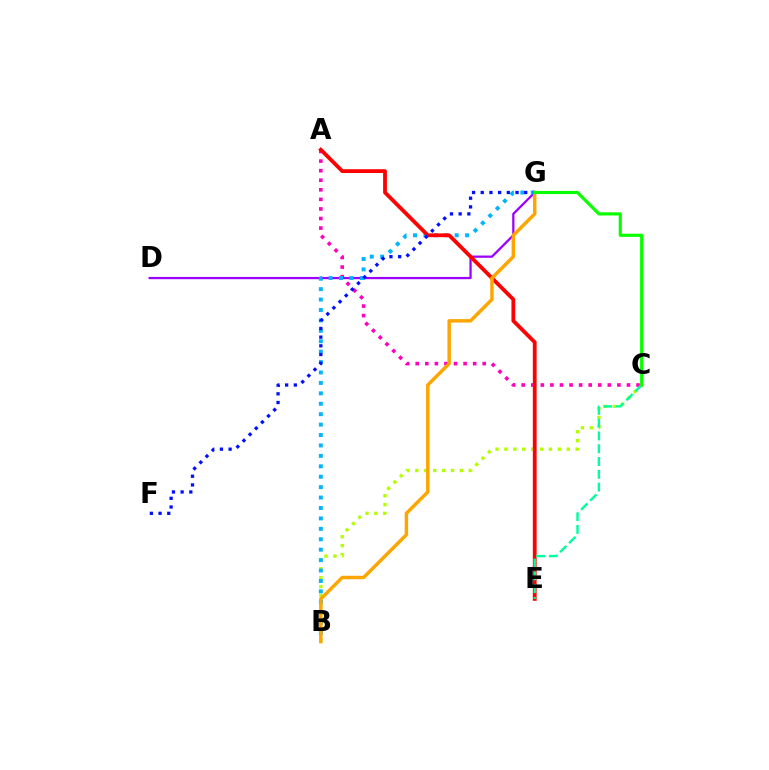{('B', 'C'): [{'color': '#b3ff00', 'line_style': 'dotted', 'thickness': 2.42}], ('D', 'G'): [{'color': '#9b00ff', 'line_style': 'solid', 'thickness': 1.63}], ('A', 'C'): [{'color': '#ff00bd', 'line_style': 'dotted', 'thickness': 2.6}], ('B', 'G'): [{'color': '#00b5ff', 'line_style': 'dotted', 'thickness': 2.83}, {'color': '#ffa500', 'line_style': 'solid', 'thickness': 2.48}], ('A', 'E'): [{'color': '#ff0000', 'line_style': 'solid', 'thickness': 2.74}], ('C', 'E'): [{'color': '#00ff9d', 'line_style': 'dashed', 'thickness': 1.74}], ('F', 'G'): [{'color': '#0010ff', 'line_style': 'dotted', 'thickness': 2.36}], ('C', 'G'): [{'color': '#08ff00', 'line_style': 'solid', 'thickness': 2.28}]}